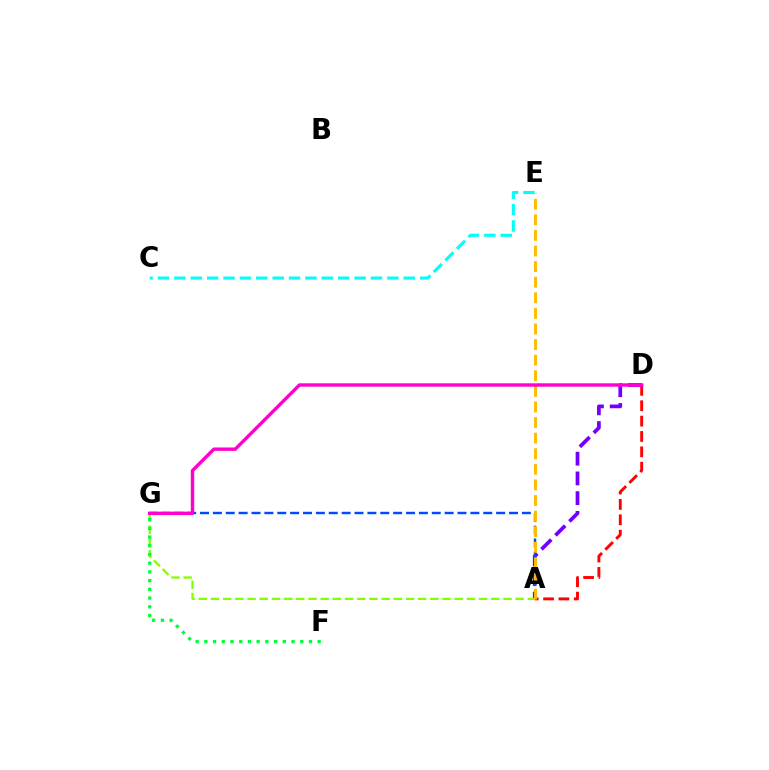{('A', 'D'): [{'color': '#ff0000', 'line_style': 'dashed', 'thickness': 2.09}, {'color': '#7200ff', 'line_style': 'dashed', 'thickness': 2.68}], ('C', 'E'): [{'color': '#00fff6', 'line_style': 'dashed', 'thickness': 2.23}], ('A', 'G'): [{'color': '#004bff', 'line_style': 'dashed', 'thickness': 1.75}, {'color': '#84ff00', 'line_style': 'dashed', 'thickness': 1.66}], ('A', 'E'): [{'color': '#ffbd00', 'line_style': 'dashed', 'thickness': 2.12}], ('D', 'G'): [{'color': '#ff00cf', 'line_style': 'solid', 'thickness': 2.45}], ('F', 'G'): [{'color': '#00ff39', 'line_style': 'dotted', 'thickness': 2.37}]}